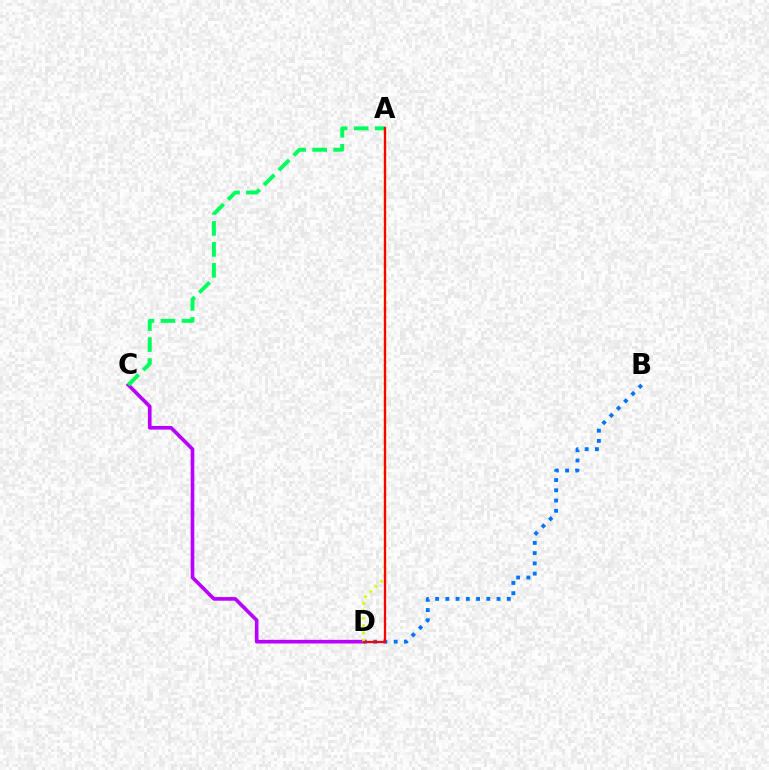{('C', 'D'): [{'color': '#b900ff', 'line_style': 'solid', 'thickness': 2.62}], ('B', 'D'): [{'color': '#0074ff', 'line_style': 'dotted', 'thickness': 2.78}], ('A', 'D'): [{'color': '#d1ff00', 'line_style': 'dotted', 'thickness': 2.0}, {'color': '#ff0000', 'line_style': 'solid', 'thickness': 1.66}], ('A', 'C'): [{'color': '#00ff5c', 'line_style': 'dashed', 'thickness': 2.85}]}